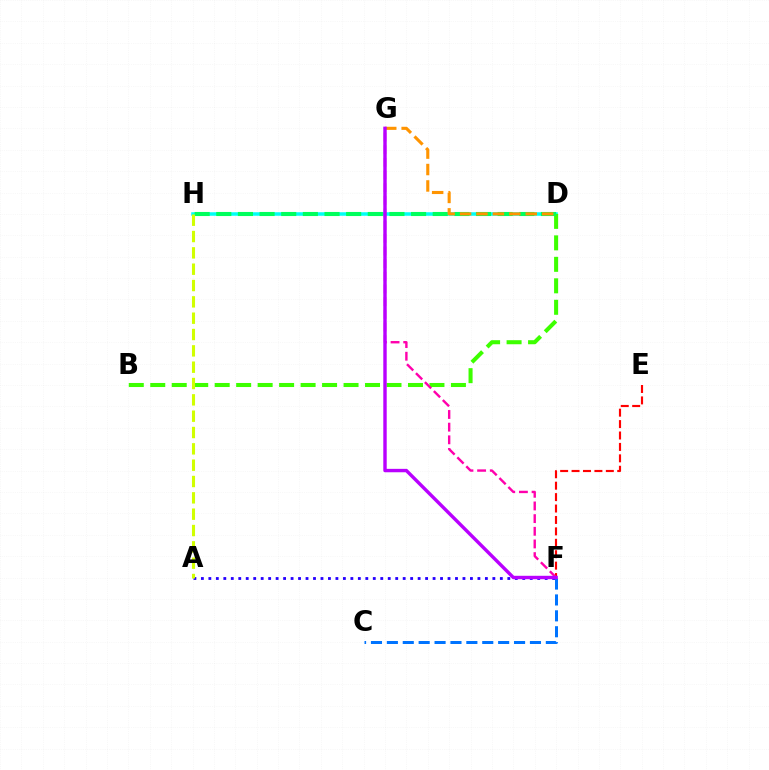{('D', 'H'): [{'color': '#00fff6', 'line_style': 'solid', 'thickness': 2.54}, {'color': '#00ff5c', 'line_style': 'dashed', 'thickness': 2.94}], ('C', 'F'): [{'color': '#0074ff', 'line_style': 'dashed', 'thickness': 2.16}], ('B', 'D'): [{'color': '#3dff00', 'line_style': 'dashed', 'thickness': 2.92}], ('E', 'F'): [{'color': '#ff0000', 'line_style': 'dashed', 'thickness': 1.55}], ('A', 'F'): [{'color': '#2500ff', 'line_style': 'dotted', 'thickness': 2.03}], ('D', 'G'): [{'color': '#ff9400', 'line_style': 'dashed', 'thickness': 2.23}], ('F', 'G'): [{'color': '#ff00ac', 'line_style': 'dashed', 'thickness': 1.72}, {'color': '#b900ff', 'line_style': 'solid', 'thickness': 2.46}], ('A', 'H'): [{'color': '#d1ff00', 'line_style': 'dashed', 'thickness': 2.22}]}